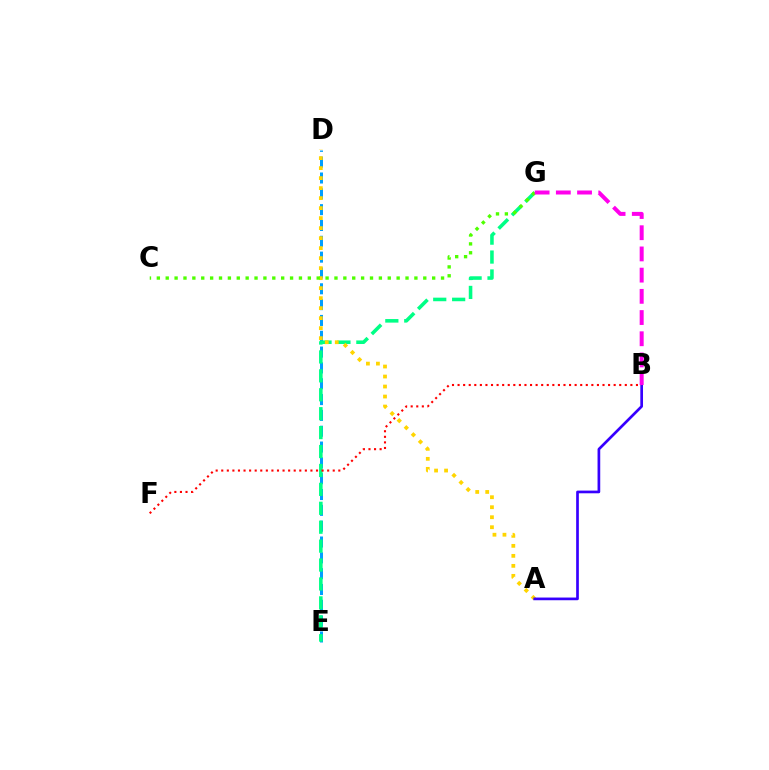{('D', 'E'): [{'color': '#009eff', 'line_style': 'dashed', 'thickness': 2.15}], ('E', 'G'): [{'color': '#00ff86', 'line_style': 'dashed', 'thickness': 2.57}], ('A', 'D'): [{'color': '#ffd500', 'line_style': 'dotted', 'thickness': 2.72}], ('A', 'B'): [{'color': '#3700ff', 'line_style': 'solid', 'thickness': 1.94}], ('C', 'G'): [{'color': '#4fff00', 'line_style': 'dotted', 'thickness': 2.41}], ('B', 'F'): [{'color': '#ff0000', 'line_style': 'dotted', 'thickness': 1.51}], ('B', 'G'): [{'color': '#ff00ed', 'line_style': 'dashed', 'thickness': 2.88}]}